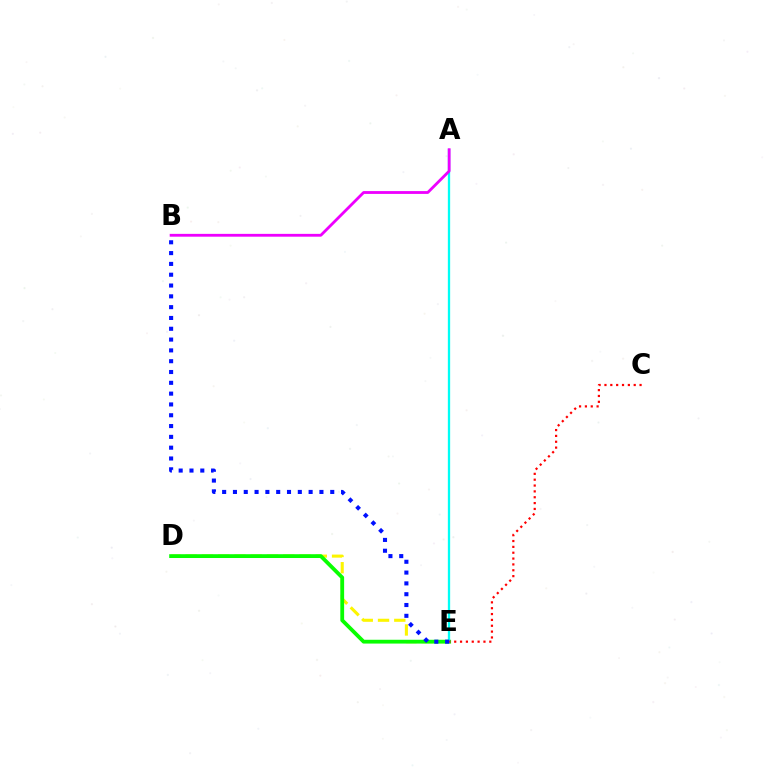{('D', 'E'): [{'color': '#fcf500', 'line_style': 'dashed', 'thickness': 2.21}, {'color': '#08ff00', 'line_style': 'solid', 'thickness': 2.74}], ('A', 'E'): [{'color': '#00fff6', 'line_style': 'solid', 'thickness': 1.66}], ('C', 'E'): [{'color': '#ff0000', 'line_style': 'dotted', 'thickness': 1.59}], ('B', 'E'): [{'color': '#0010ff', 'line_style': 'dotted', 'thickness': 2.94}], ('A', 'B'): [{'color': '#ee00ff', 'line_style': 'solid', 'thickness': 2.03}]}